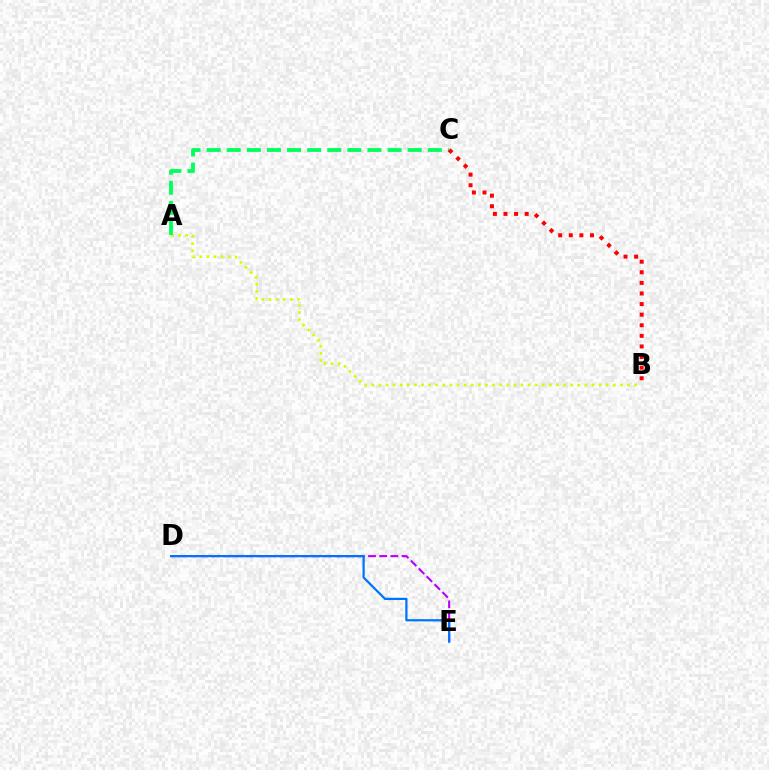{('A', 'B'): [{'color': '#d1ff00', 'line_style': 'dotted', 'thickness': 1.93}], ('A', 'C'): [{'color': '#00ff5c', 'line_style': 'dashed', 'thickness': 2.73}], ('B', 'C'): [{'color': '#ff0000', 'line_style': 'dotted', 'thickness': 2.88}], ('D', 'E'): [{'color': '#b900ff', 'line_style': 'dashed', 'thickness': 1.51}, {'color': '#0074ff', 'line_style': 'solid', 'thickness': 1.62}]}